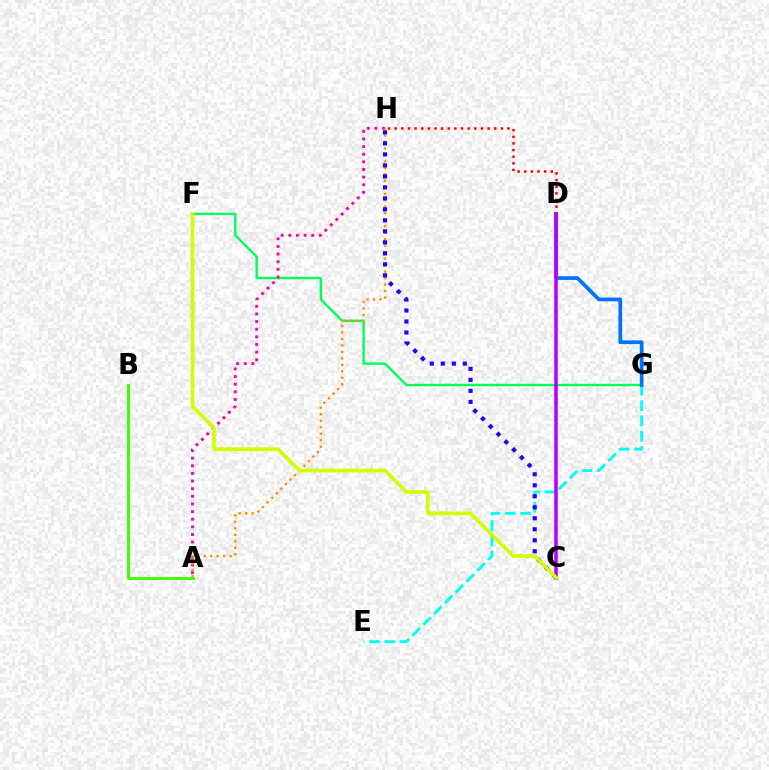{('A', 'B'): [{'color': '#3dff00', 'line_style': 'solid', 'thickness': 2.1}], ('E', 'G'): [{'color': '#00fff6', 'line_style': 'dashed', 'thickness': 2.08}], ('F', 'G'): [{'color': '#00ff5c', 'line_style': 'solid', 'thickness': 1.71}], ('D', 'G'): [{'color': '#0074ff', 'line_style': 'solid', 'thickness': 2.7}], ('A', 'H'): [{'color': '#ff00ac', 'line_style': 'dotted', 'thickness': 2.07}, {'color': '#ff9400', 'line_style': 'dotted', 'thickness': 1.76}], ('D', 'H'): [{'color': '#ff0000', 'line_style': 'dotted', 'thickness': 1.8}], ('C', 'D'): [{'color': '#b900ff', 'line_style': 'solid', 'thickness': 2.53}], ('C', 'H'): [{'color': '#2500ff', 'line_style': 'dotted', 'thickness': 2.99}], ('C', 'F'): [{'color': '#d1ff00', 'line_style': 'solid', 'thickness': 2.65}]}